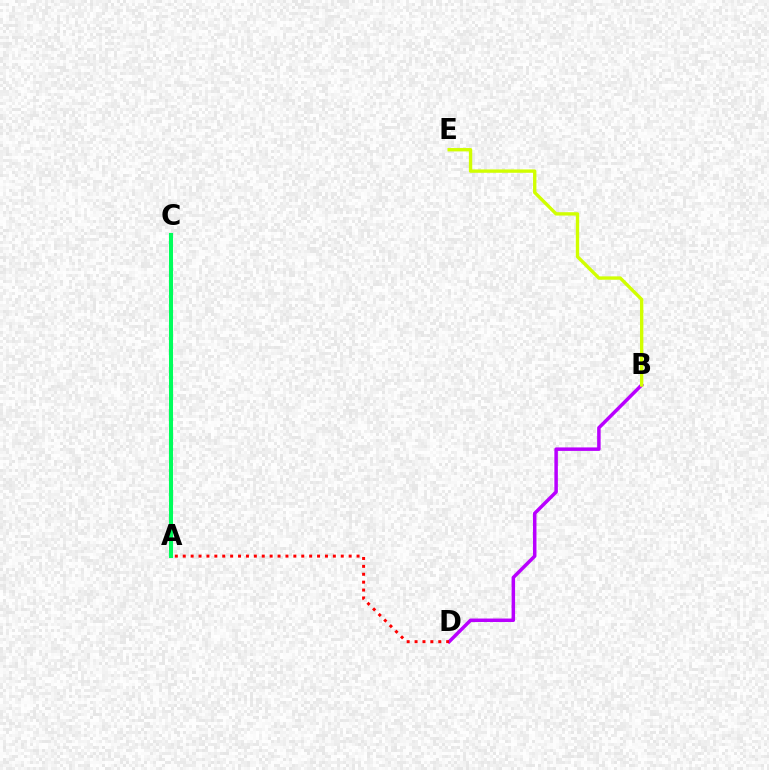{('A', 'C'): [{'color': '#0074ff', 'line_style': 'solid', 'thickness': 1.86}, {'color': '#00ff5c', 'line_style': 'solid', 'thickness': 2.92}], ('B', 'D'): [{'color': '#b900ff', 'line_style': 'solid', 'thickness': 2.51}], ('B', 'E'): [{'color': '#d1ff00', 'line_style': 'solid', 'thickness': 2.42}], ('A', 'D'): [{'color': '#ff0000', 'line_style': 'dotted', 'thickness': 2.15}]}